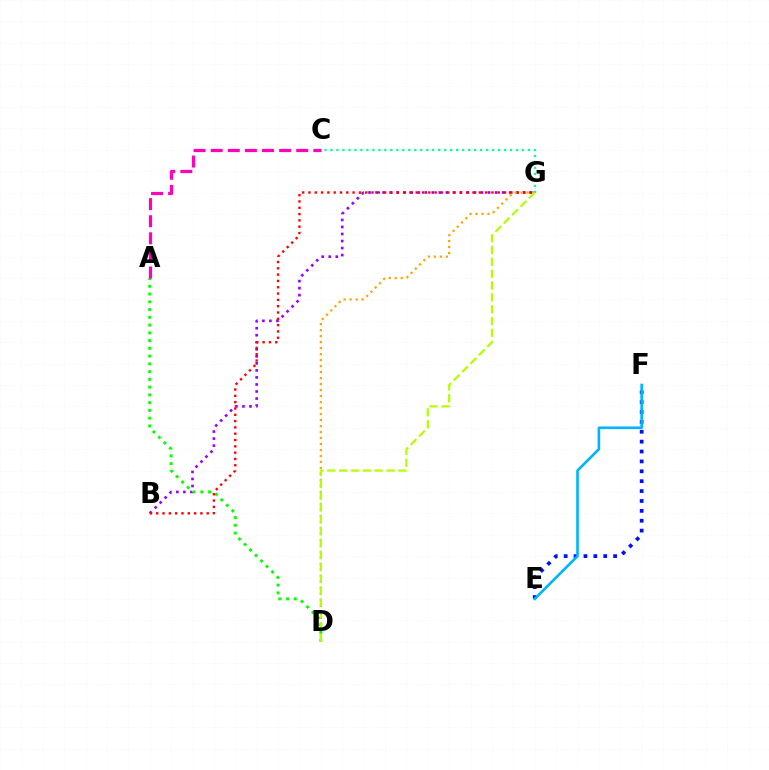{('B', 'G'): [{'color': '#9b00ff', 'line_style': 'dotted', 'thickness': 1.91}, {'color': '#ff0000', 'line_style': 'dotted', 'thickness': 1.71}], ('E', 'F'): [{'color': '#0010ff', 'line_style': 'dotted', 'thickness': 2.69}, {'color': '#00b5ff', 'line_style': 'solid', 'thickness': 1.9}], ('A', 'D'): [{'color': '#08ff00', 'line_style': 'dotted', 'thickness': 2.11}], ('D', 'G'): [{'color': '#ffa500', 'line_style': 'dotted', 'thickness': 1.63}, {'color': '#b3ff00', 'line_style': 'dashed', 'thickness': 1.61}], ('C', 'G'): [{'color': '#00ff9d', 'line_style': 'dotted', 'thickness': 1.63}], ('A', 'C'): [{'color': '#ff00bd', 'line_style': 'dashed', 'thickness': 2.32}]}